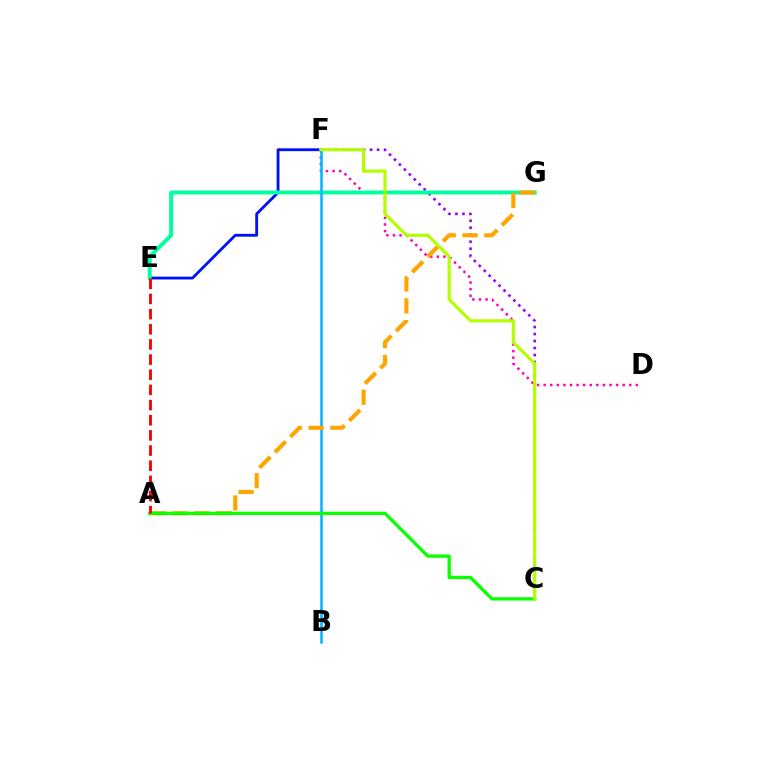{('C', 'F'): [{'color': '#9b00ff', 'line_style': 'dotted', 'thickness': 1.9}, {'color': '#b3ff00', 'line_style': 'solid', 'thickness': 2.28}], ('D', 'F'): [{'color': '#ff00bd', 'line_style': 'dotted', 'thickness': 1.79}], ('E', 'F'): [{'color': '#0010ff', 'line_style': 'solid', 'thickness': 2.04}], ('E', 'G'): [{'color': '#00ff9d', 'line_style': 'solid', 'thickness': 2.82}], ('B', 'F'): [{'color': '#00b5ff', 'line_style': 'solid', 'thickness': 1.83}], ('A', 'G'): [{'color': '#ffa500', 'line_style': 'dashed', 'thickness': 2.97}], ('A', 'C'): [{'color': '#08ff00', 'line_style': 'solid', 'thickness': 2.37}], ('A', 'E'): [{'color': '#ff0000', 'line_style': 'dashed', 'thickness': 2.06}]}